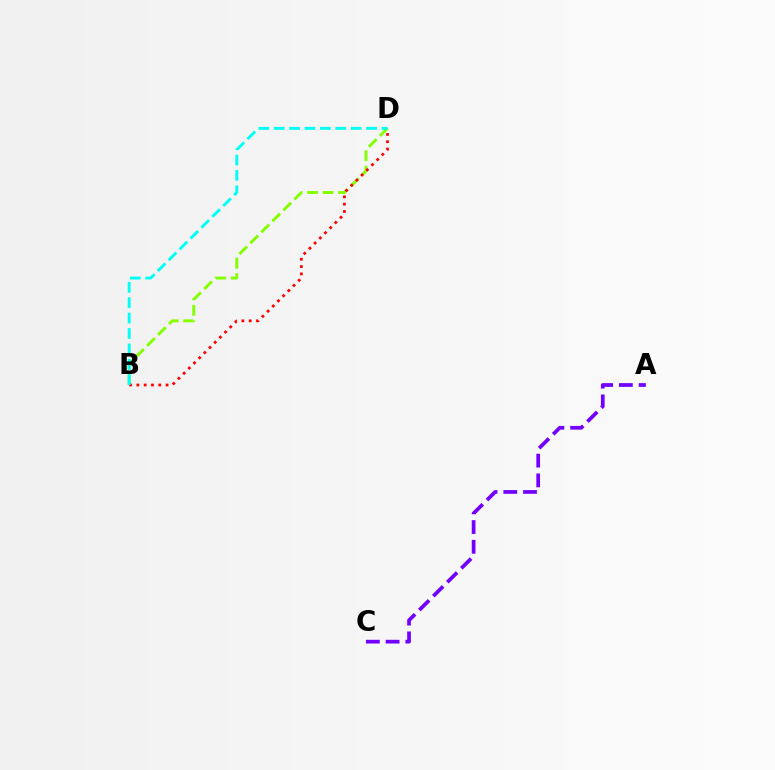{('A', 'C'): [{'color': '#7200ff', 'line_style': 'dashed', 'thickness': 2.68}], ('B', 'D'): [{'color': '#84ff00', 'line_style': 'dashed', 'thickness': 2.11}, {'color': '#ff0000', 'line_style': 'dotted', 'thickness': 1.98}, {'color': '#00fff6', 'line_style': 'dashed', 'thickness': 2.09}]}